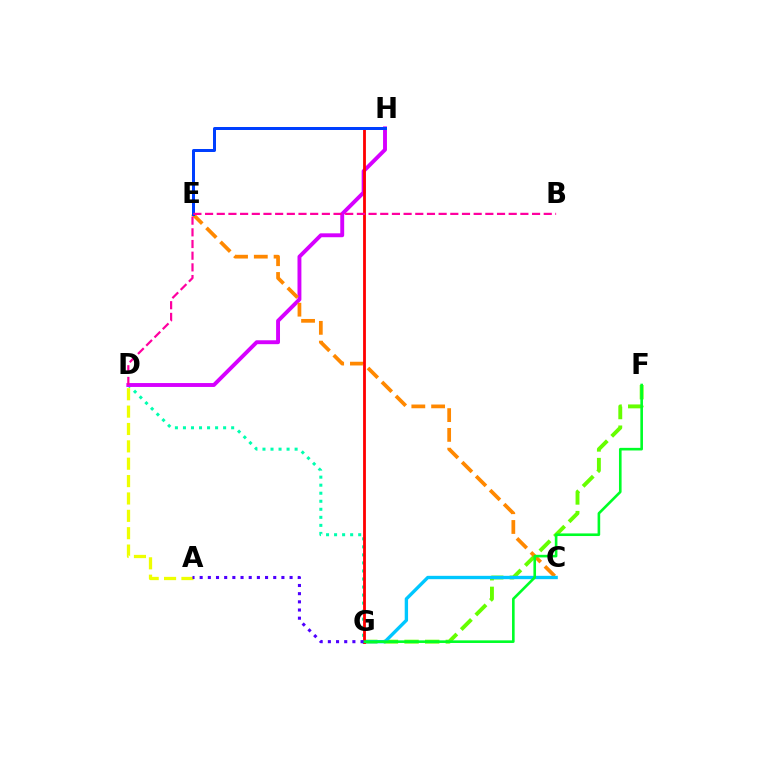{('F', 'G'): [{'color': '#66ff00', 'line_style': 'dashed', 'thickness': 2.8}, {'color': '#00ff27', 'line_style': 'solid', 'thickness': 1.88}], ('D', 'G'): [{'color': '#00ffaf', 'line_style': 'dotted', 'thickness': 2.18}], ('D', 'H'): [{'color': '#d600ff', 'line_style': 'solid', 'thickness': 2.81}], ('C', 'E'): [{'color': '#ff8800', 'line_style': 'dashed', 'thickness': 2.69}], ('A', 'D'): [{'color': '#eeff00', 'line_style': 'dashed', 'thickness': 2.36}], ('C', 'G'): [{'color': '#00c7ff', 'line_style': 'solid', 'thickness': 2.41}], ('G', 'H'): [{'color': '#ff0000', 'line_style': 'solid', 'thickness': 2.02}], ('E', 'H'): [{'color': '#003fff', 'line_style': 'solid', 'thickness': 2.16}], ('B', 'D'): [{'color': '#ff00a0', 'line_style': 'dashed', 'thickness': 1.59}], ('A', 'G'): [{'color': '#4f00ff', 'line_style': 'dotted', 'thickness': 2.22}]}